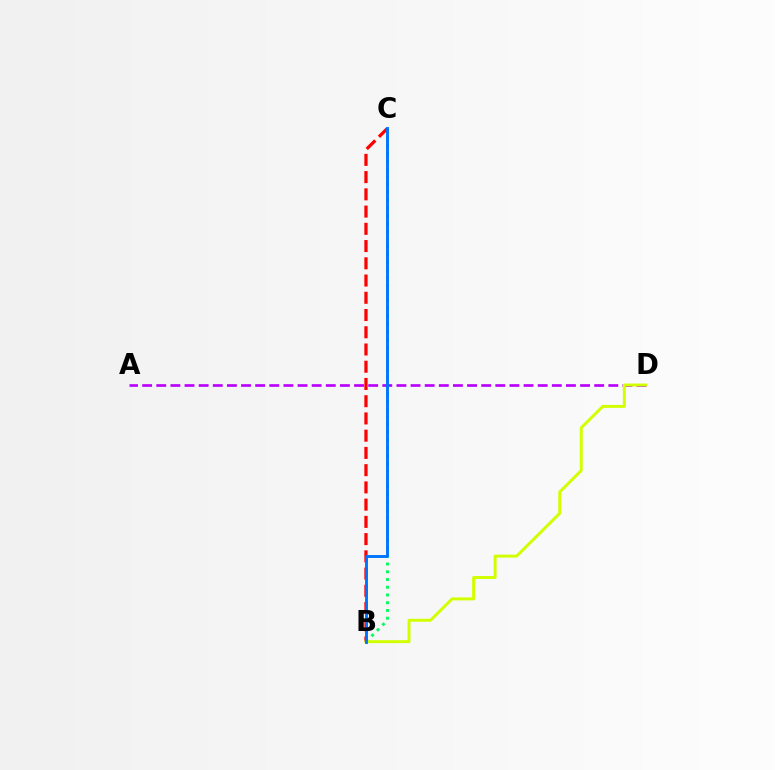{('A', 'D'): [{'color': '#b900ff', 'line_style': 'dashed', 'thickness': 1.92}], ('B', 'C'): [{'color': '#00ff5c', 'line_style': 'dotted', 'thickness': 2.1}, {'color': '#ff0000', 'line_style': 'dashed', 'thickness': 2.34}, {'color': '#0074ff', 'line_style': 'solid', 'thickness': 2.09}], ('B', 'D'): [{'color': '#d1ff00', 'line_style': 'solid', 'thickness': 2.12}]}